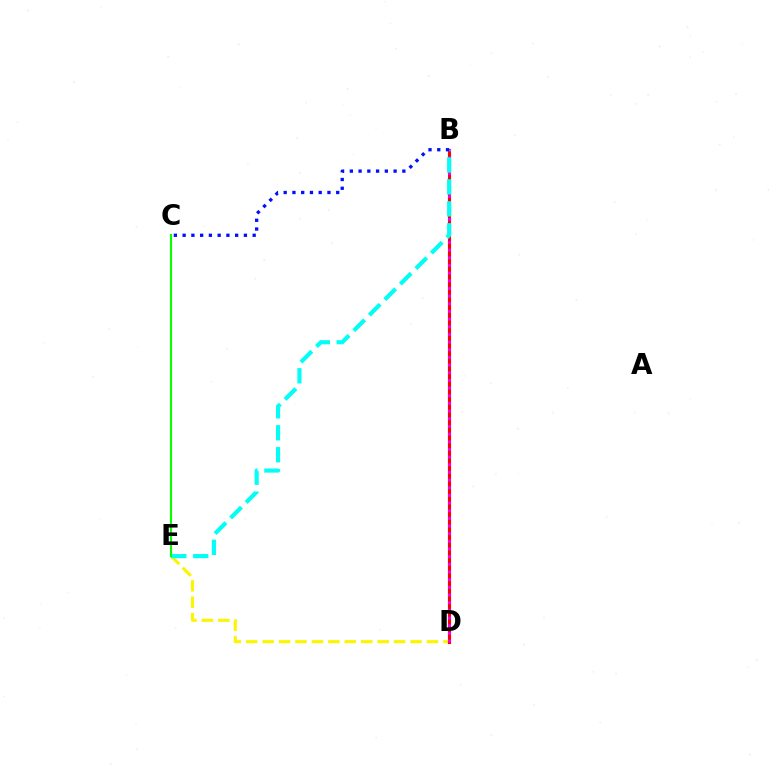{('D', 'E'): [{'color': '#fcf500', 'line_style': 'dashed', 'thickness': 2.23}], ('B', 'D'): [{'color': '#ff0000', 'line_style': 'solid', 'thickness': 2.26}, {'color': '#ee00ff', 'line_style': 'dotted', 'thickness': 2.08}], ('B', 'E'): [{'color': '#00fff6', 'line_style': 'dashed', 'thickness': 2.98}], ('B', 'C'): [{'color': '#0010ff', 'line_style': 'dotted', 'thickness': 2.38}], ('C', 'E'): [{'color': '#08ff00', 'line_style': 'solid', 'thickness': 1.51}]}